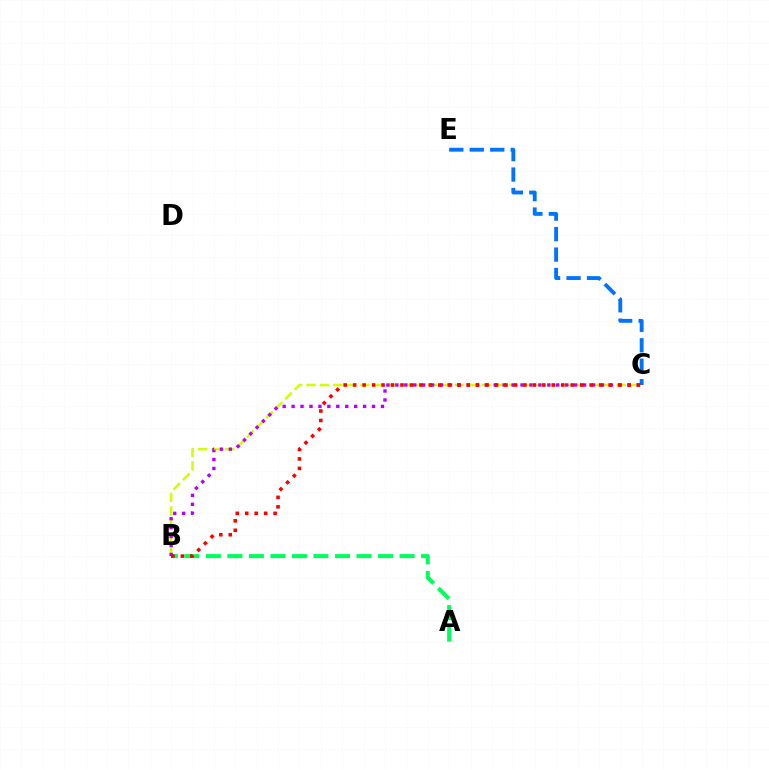{('B', 'C'): [{'color': '#d1ff00', 'line_style': 'dashed', 'thickness': 1.83}, {'color': '#b900ff', 'line_style': 'dotted', 'thickness': 2.43}, {'color': '#ff0000', 'line_style': 'dotted', 'thickness': 2.57}], ('C', 'E'): [{'color': '#0074ff', 'line_style': 'dashed', 'thickness': 2.78}], ('A', 'B'): [{'color': '#00ff5c', 'line_style': 'dashed', 'thickness': 2.92}]}